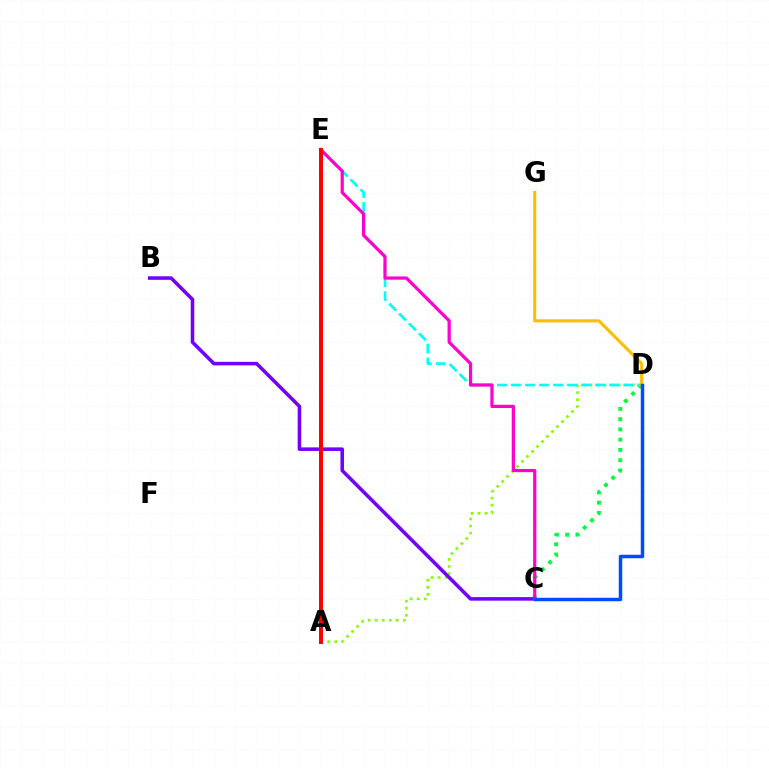{('A', 'D'): [{'color': '#84ff00', 'line_style': 'dotted', 'thickness': 1.91}], ('C', 'D'): [{'color': '#00ff39', 'line_style': 'dotted', 'thickness': 2.79}, {'color': '#004bff', 'line_style': 'solid', 'thickness': 2.51}], ('B', 'C'): [{'color': '#7200ff', 'line_style': 'solid', 'thickness': 2.56}], ('D', 'E'): [{'color': '#00fff6', 'line_style': 'dashed', 'thickness': 1.9}], ('C', 'E'): [{'color': '#ff00cf', 'line_style': 'solid', 'thickness': 2.31}], ('D', 'G'): [{'color': '#ffbd00', 'line_style': 'solid', 'thickness': 2.2}], ('A', 'E'): [{'color': '#ff0000', 'line_style': 'solid', 'thickness': 2.88}]}